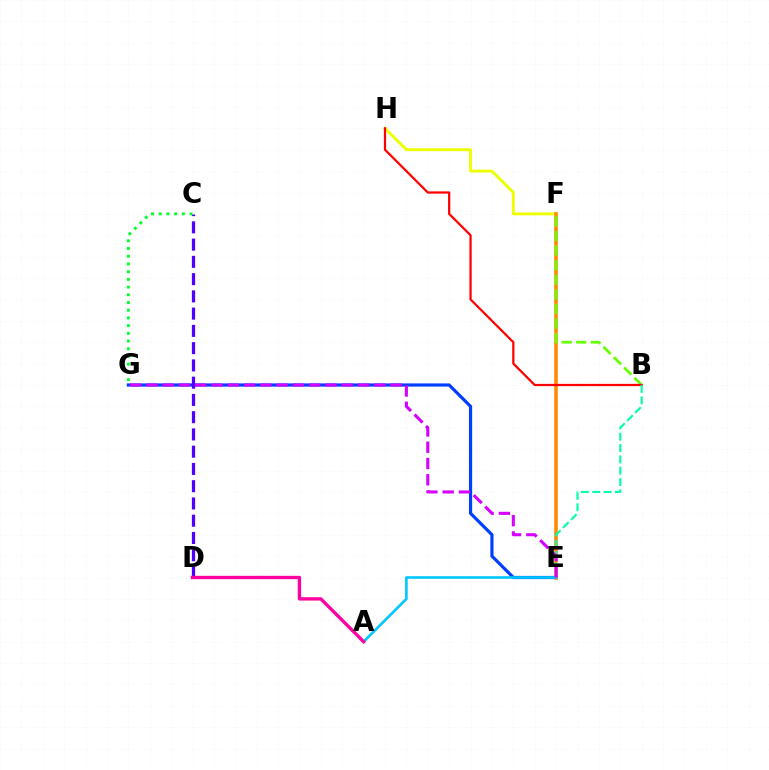{('F', 'H'): [{'color': '#eeff00', 'line_style': 'solid', 'thickness': 2.1}], ('E', 'G'): [{'color': '#003fff', 'line_style': 'solid', 'thickness': 2.3}, {'color': '#d600ff', 'line_style': 'dashed', 'thickness': 2.21}], ('C', 'D'): [{'color': '#4f00ff', 'line_style': 'dashed', 'thickness': 2.34}], ('C', 'G'): [{'color': '#00ff27', 'line_style': 'dotted', 'thickness': 2.09}], ('E', 'F'): [{'color': '#ff8800', 'line_style': 'solid', 'thickness': 2.57}], ('B', 'F'): [{'color': '#66ff00', 'line_style': 'dashed', 'thickness': 1.98}], ('B', 'H'): [{'color': '#ff0000', 'line_style': 'solid', 'thickness': 1.61}], ('B', 'E'): [{'color': '#00ffaf', 'line_style': 'dashed', 'thickness': 1.54}], ('A', 'E'): [{'color': '#00c7ff', 'line_style': 'solid', 'thickness': 1.88}], ('A', 'D'): [{'color': '#ff00a0', 'line_style': 'solid', 'thickness': 2.41}]}